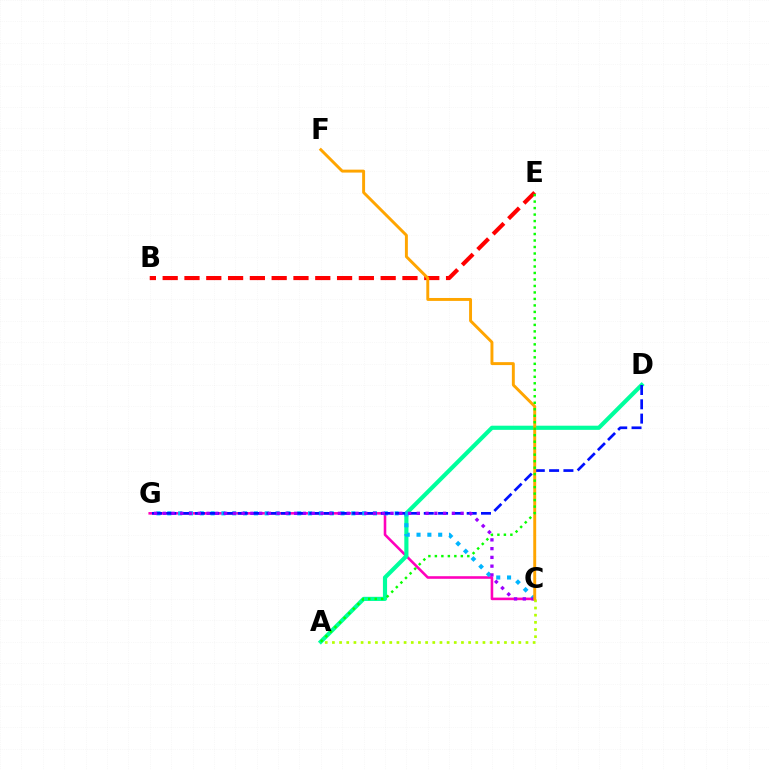{('C', 'G'): [{'color': '#ff00bd', 'line_style': 'solid', 'thickness': 1.86}, {'color': '#00b5ff', 'line_style': 'dotted', 'thickness': 2.94}, {'color': '#9b00ff', 'line_style': 'dotted', 'thickness': 2.38}], ('A', 'D'): [{'color': '#00ff9d', 'line_style': 'solid', 'thickness': 2.99}], ('D', 'G'): [{'color': '#0010ff', 'line_style': 'dashed', 'thickness': 1.94}], ('B', 'E'): [{'color': '#ff0000', 'line_style': 'dashed', 'thickness': 2.96}], ('A', 'C'): [{'color': '#b3ff00', 'line_style': 'dotted', 'thickness': 1.95}], ('C', 'F'): [{'color': '#ffa500', 'line_style': 'solid', 'thickness': 2.11}], ('A', 'E'): [{'color': '#08ff00', 'line_style': 'dotted', 'thickness': 1.76}]}